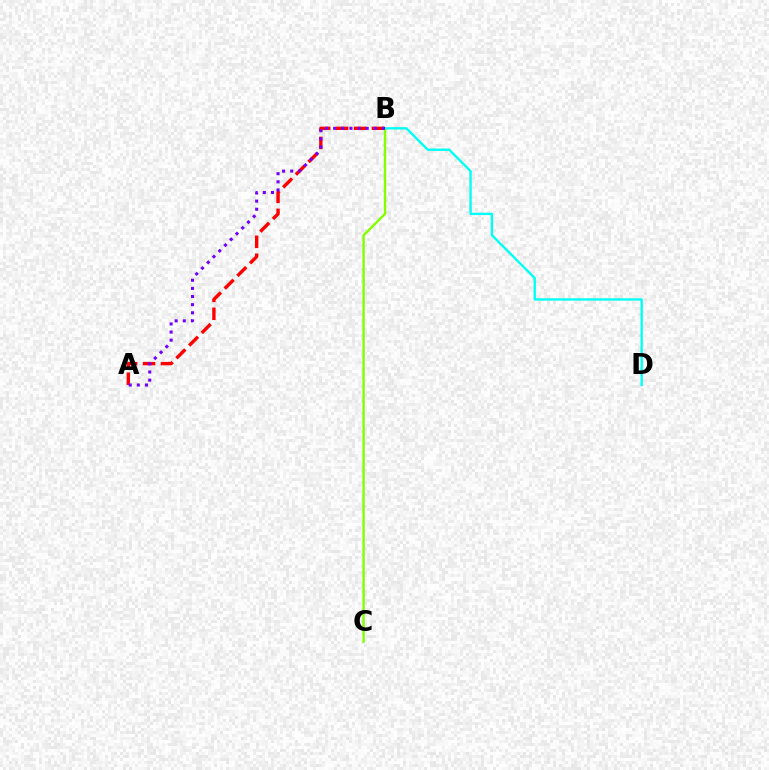{('A', 'B'): [{'color': '#ff0000', 'line_style': 'dashed', 'thickness': 2.44}, {'color': '#7200ff', 'line_style': 'dotted', 'thickness': 2.21}], ('B', 'C'): [{'color': '#84ff00', 'line_style': 'solid', 'thickness': 1.72}], ('B', 'D'): [{'color': '#00fff6', 'line_style': 'solid', 'thickness': 1.71}]}